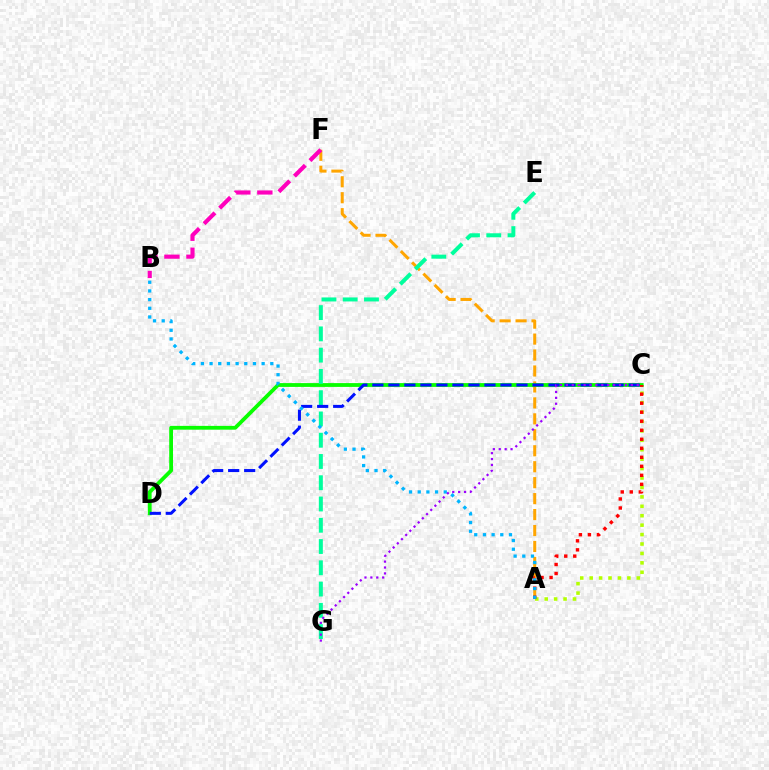{('A', 'F'): [{'color': '#ffa500', 'line_style': 'dashed', 'thickness': 2.17}], ('A', 'C'): [{'color': '#b3ff00', 'line_style': 'dotted', 'thickness': 2.56}, {'color': '#ff0000', 'line_style': 'dotted', 'thickness': 2.45}], ('C', 'D'): [{'color': '#08ff00', 'line_style': 'solid', 'thickness': 2.74}, {'color': '#0010ff', 'line_style': 'dashed', 'thickness': 2.18}], ('B', 'F'): [{'color': '#ff00bd', 'line_style': 'dashed', 'thickness': 2.99}], ('E', 'G'): [{'color': '#00ff9d', 'line_style': 'dashed', 'thickness': 2.89}], ('A', 'B'): [{'color': '#00b5ff', 'line_style': 'dotted', 'thickness': 2.36}], ('C', 'G'): [{'color': '#9b00ff', 'line_style': 'dotted', 'thickness': 1.6}]}